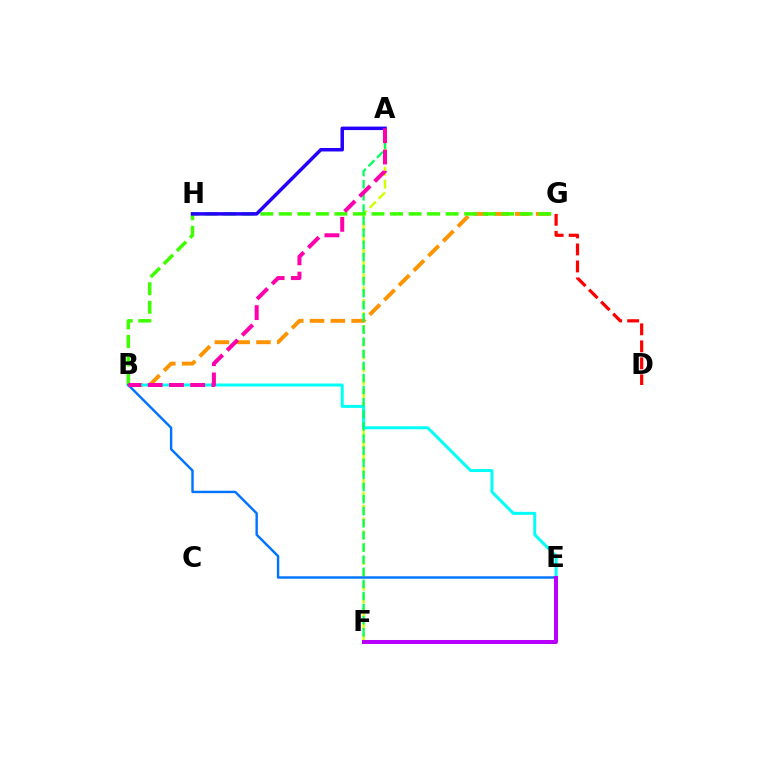{('A', 'F'): [{'color': '#d1ff00', 'line_style': 'dashed', 'thickness': 1.74}, {'color': '#00ff5c', 'line_style': 'dashed', 'thickness': 1.65}], ('B', 'G'): [{'color': '#ff9400', 'line_style': 'dashed', 'thickness': 2.83}, {'color': '#3dff00', 'line_style': 'dashed', 'thickness': 2.52}], ('B', 'E'): [{'color': '#00fff6', 'line_style': 'solid', 'thickness': 2.14}, {'color': '#0074ff', 'line_style': 'solid', 'thickness': 1.75}], ('D', 'G'): [{'color': '#ff0000', 'line_style': 'dashed', 'thickness': 2.31}], ('E', 'F'): [{'color': '#b900ff', 'line_style': 'solid', 'thickness': 2.9}], ('A', 'H'): [{'color': '#2500ff', 'line_style': 'solid', 'thickness': 2.52}], ('A', 'B'): [{'color': '#ff00ac', 'line_style': 'dashed', 'thickness': 2.89}]}